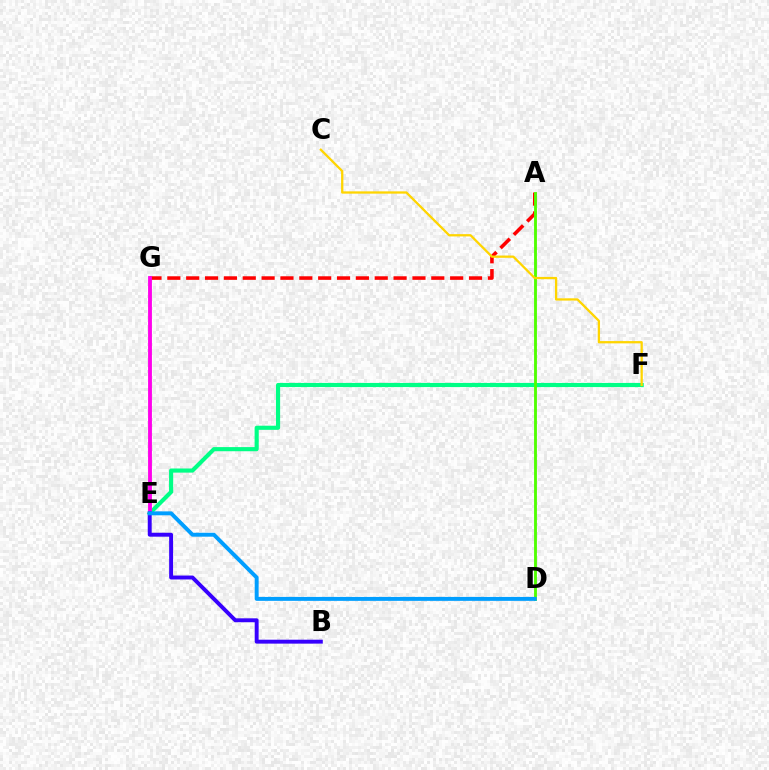{('A', 'G'): [{'color': '#ff0000', 'line_style': 'dashed', 'thickness': 2.56}], ('E', 'F'): [{'color': '#00ff86', 'line_style': 'solid', 'thickness': 2.97}], ('A', 'D'): [{'color': '#4fff00', 'line_style': 'solid', 'thickness': 2.05}], ('C', 'F'): [{'color': '#ffd500', 'line_style': 'solid', 'thickness': 1.64}], ('E', 'G'): [{'color': '#ff00ed', 'line_style': 'solid', 'thickness': 2.77}], ('B', 'E'): [{'color': '#3700ff', 'line_style': 'solid', 'thickness': 2.82}], ('D', 'E'): [{'color': '#009eff', 'line_style': 'solid', 'thickness': 2.83}]}